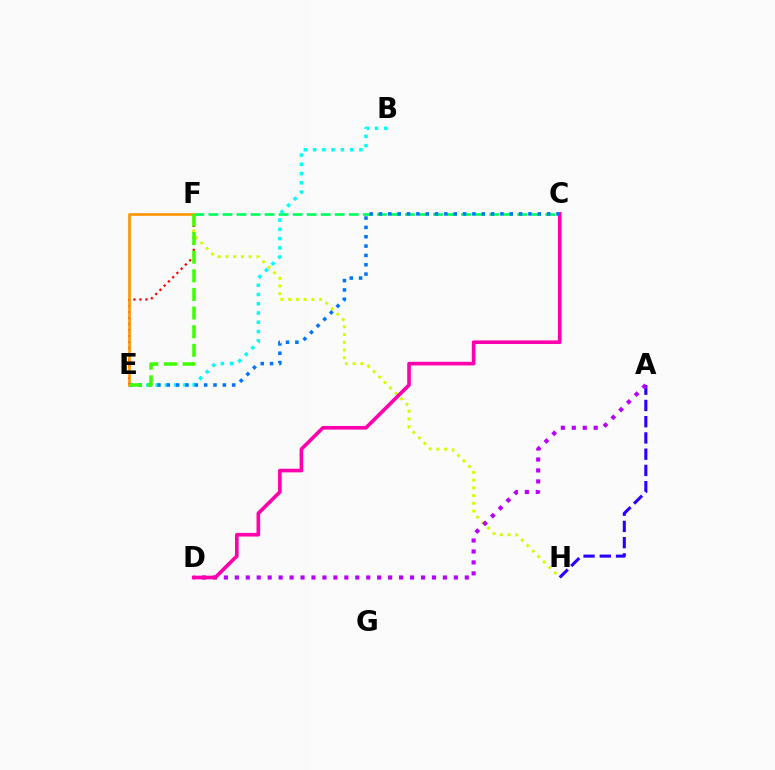{('E', 'F'): [{'color': '#ff0000', 'line_style': 'dotted', 'thickness': 1.63}, {'color': '#ff9400', 'line_style': 'solid', 'thickness': 1.89}, {'color': '#3dff00', 'line_style': 'dashed', 'thickness': 2.53}], ('A', 'H'): [{'color': '#2500ff', 'line_style': 'dashed', 'thickness': 2.21}], ('F', 'H'): [{'color': '#d1ff00', 'line_style': 'dotted', 'thickness': 2.1}], ('C', 'F'): [{'color': '#00ff5c', 'line_style': 'dashed', 'thickness': 1.91}], ('B', 'E'): [{'color': '#00fff6', 'line_style': 'dotted', 'thickness': 2.51}], ('A', 'D'): [{'color': '#b900ff', 'line_style': 'dotted', 'thickness': 2.98}], ('C', 'D'): [{'color': '#ff00ac', 'line_style': 'solid', 'thickness': 2.61}], ('C', 'E'): [{'color': '#0074ff', 'line_style': 'dotted', 'thickness': 2.54}]}